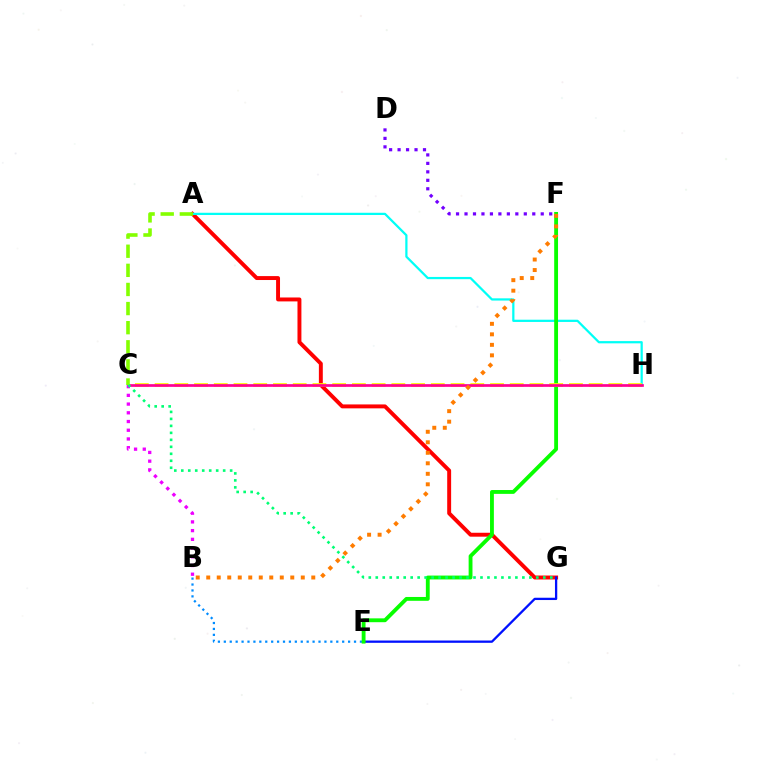{('B', 'E'): [{'color': '#008cff', 'line_style': 'dotted', 'thickness': 1.61}], ('A', 'G'): [{'color': '#ff0000', 'line_style': 'solid', 'thickness': 2.83}], ('E', 'G'): [{'color': '#0010ff', 'line_style': 'solid', 'thickness': 1.65}], ('A', 'H'): [{'color': '#00fff6', 'line_style': 'solid', 'thickness': 1.61}], ('E', 'F'): [{'color': '#08ff00', 'line_style': 'solid', 'thickness': 2.77}], ('C', 'H'): [{'color': '#fcf500', 'line_style': 'dashed', 'thickness': 2.68}, {'color': '#ff0094', 'line_style': 'solid', 'thickness': 1.95}], ('B', 'F'): [{'color': '#ff7c00', 'line_style': 'dotted', 'thickness': 2.85}], ('B', 'C'): [{'color': '#ee00ff', 'line_style': 'dotted', 'thickness': 2.37}], ('A', 'C'): [{'color': '#84ff00', 'line_style': 'dashed', 'thickness': 2.6}], ('D', 'F'): [{'color': '#7200ff', 'line_style': 'dotted', 'thickness': 2.3}], ('C', 'G'): [{'color': '#00ff74', 'line_style': 'dotted', 'thickness': 1.9}]}